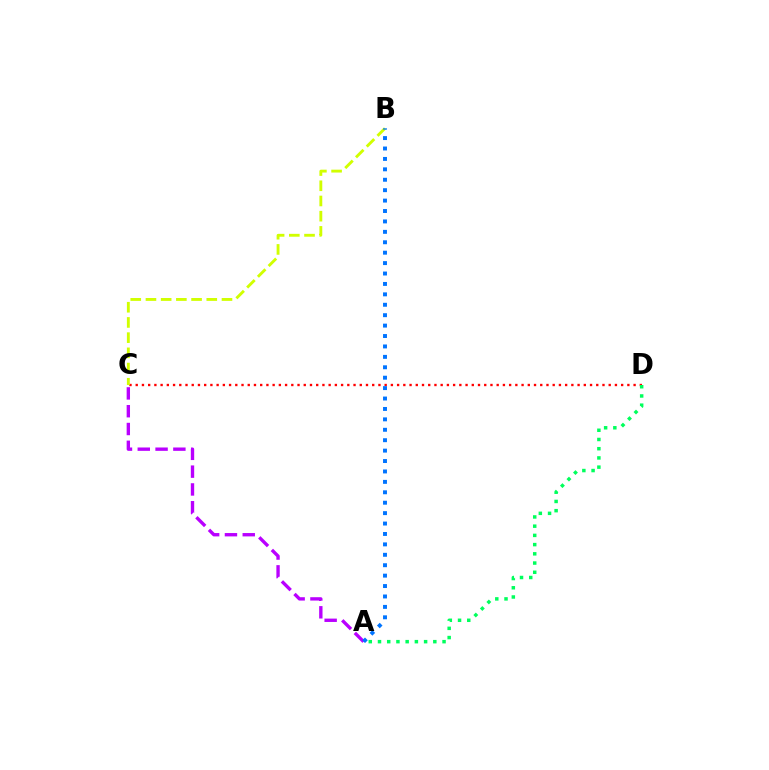{('C', 'D'): [{'color': '#ff0000', 'line_style': 'dotted', 'thickness': 1.69}], ('B', 'C'): [{'color': '#d1ff00', 'line_style': 'dashed', 'thickness': 2.07}], ('A', 'C'): [{'color': '#b900ff', 'line_style': 'dashed', 'thickness': 2.42}], ('A', 'D'): [{'color': '#00ff5c', 'line_style': 'dotted', 'thickness': 2.51}], ('A', 'B'): [{'color': '#0074ff', 'line_style': 'dotted', 'thickness': 2.83}]}